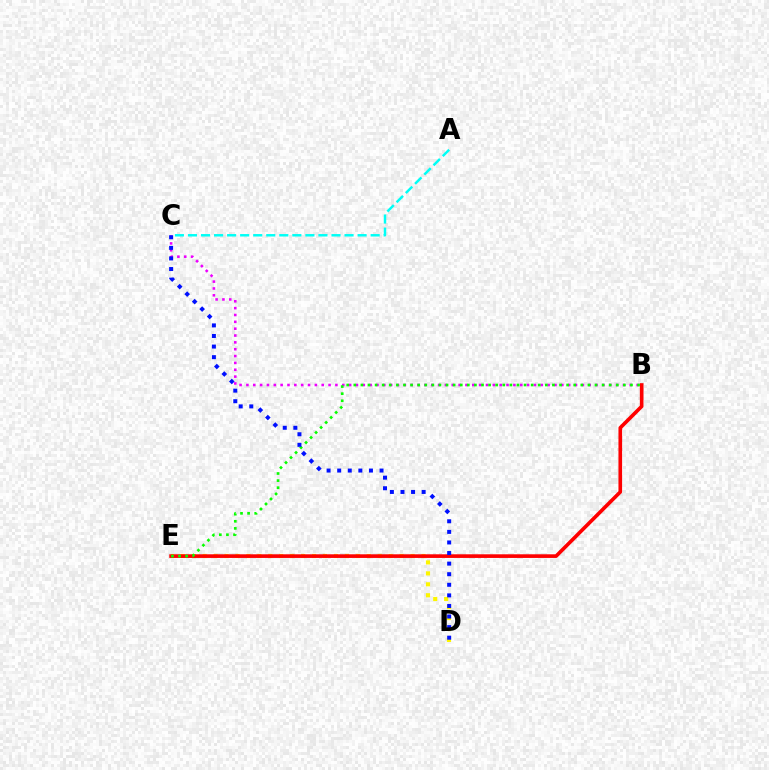{('B', 'C'): [{'color': '#ee00ff', 'line_style': 'dotted', 'thickness': 1.86}], ('D', 'E'): [{'color': '#fcf500', 'line_style': 'dotted', 'thickness': 2.97}], ('B', 'E'): [{'color': '#ff0000', 'line_style': 'solid', 'thickness': 2.62}, {'color': '#08ff00', 'line_style': 'dotted', 'thickness': 1.93}], ('A', 'C'): [{'color': '#00fff6', 'line_style': 'dashed', 'thickness': 1.77}], ('C', 'D'): [{'color': '#0010ff', 'line_style': 'dotted', 'thickness': 2.88}]}